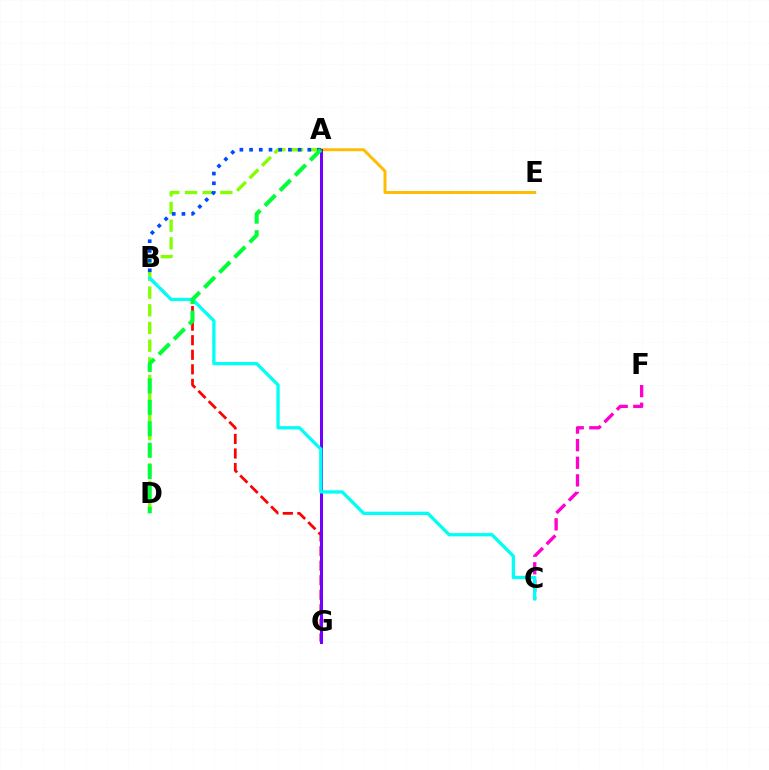{('A', 'D'): [{'color': '#84ff00', 'line_style': 'dashed', 'thickness': 2.4}, {'color': '#00ff39', 'line_style': 'dashed', 'thickness': 2.91}], ('A', 'E'): [{'color': '#ffbd00', 'line_style': 'solid', 'thickness': 2.12}], ('B', 'G'): [{'color': '#ff0000', 'line_style': 'dashed', 'thickness': 1.98}], ('A', 'G'): [{'color': '#7200ff', 'line_style': 'solid', 'thickness': 2.17}], ('C', 'F'): [{'color': '#ff00cf', 'line_style': 'dashed', 'thickness': 2.39}], ('B', 'C'): [{'color': '#00fff6', 'line_style': 'solid', 'thickness': 2.37}], ('A', 'B'): [{'color': '#004bff', 'line_style': 'dotted', 'thickness': 2.64}]}